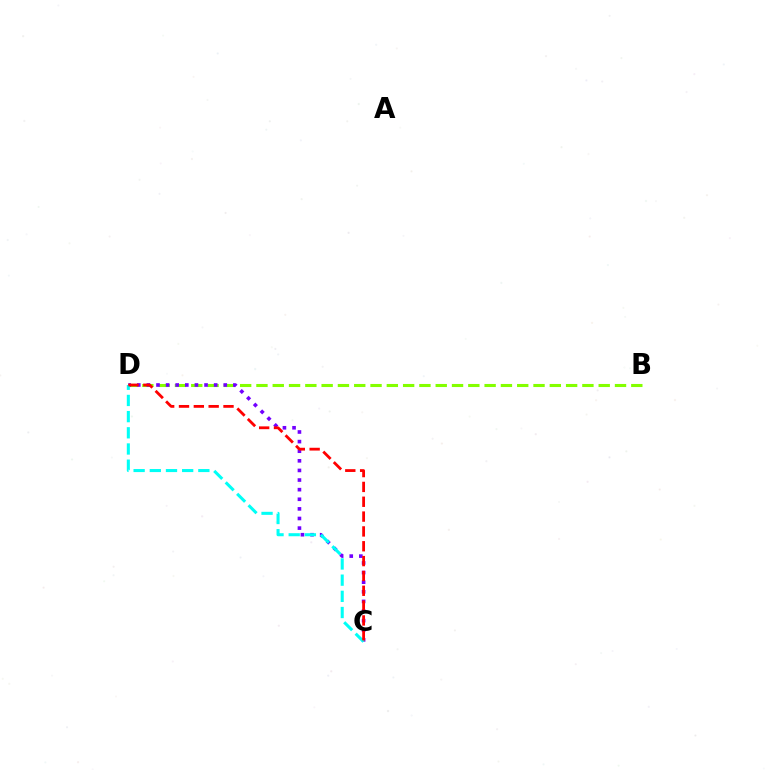{('B', 'D'): [{'color': '#84ff00', 'line_style': 'dashed', 'thickness': 2.21}], ('C', 'D'): [{'color': '#7200ff', 'line_style': 'dotted', 'thickness': 2.61}, {'color': '#00fff6', 'line_style': 'dashed', 'thickness': 2.2}, {'color': '#ff0000', 'line_style': 'dashed', 'thickness': 2.02}]}